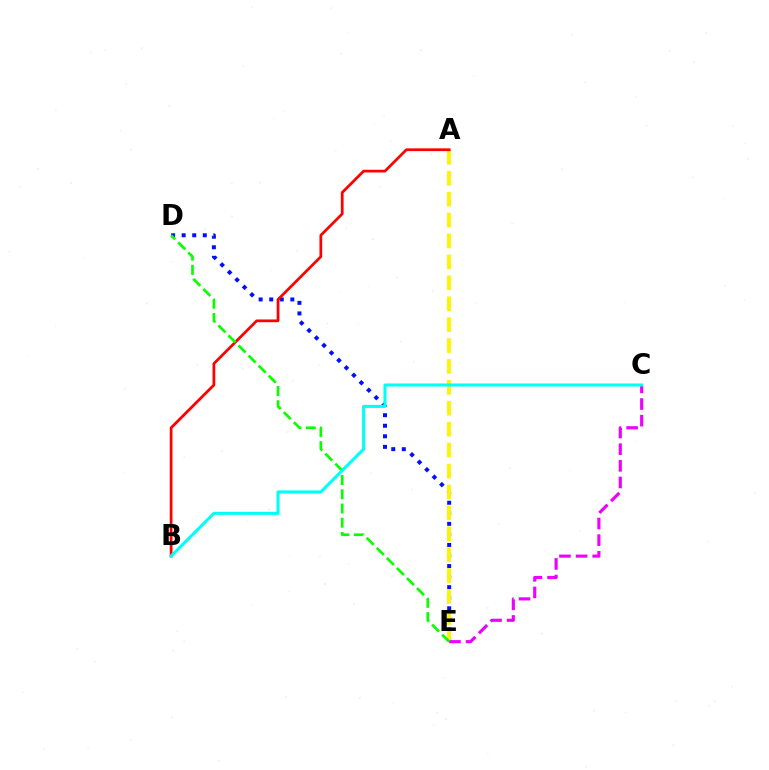{('D', 'E'): [{'color': '#0010ff', 'line_style': 'dotted', 'thickness': 2.87}, {'color': '#08ff00', 'line_style': 'dashed', 'thickness': 1.93}], ('A', 'E'): [{'color': '#fcf500', 'line_style': 'dashed', 'thickness': 2.84}], ('C', 'E'): [{'color': '#ee00ff', 'line_style': 'dashed', 'thickness': 2.26}], ('A', 'B'): [{'color': '#ff0000', 'line_style': 'solid', 'thickness': 1.98}], ('B', 'C'): [{'color': '#00fff6', 'line_style': 'solid', 'thickness': 2.21}]}